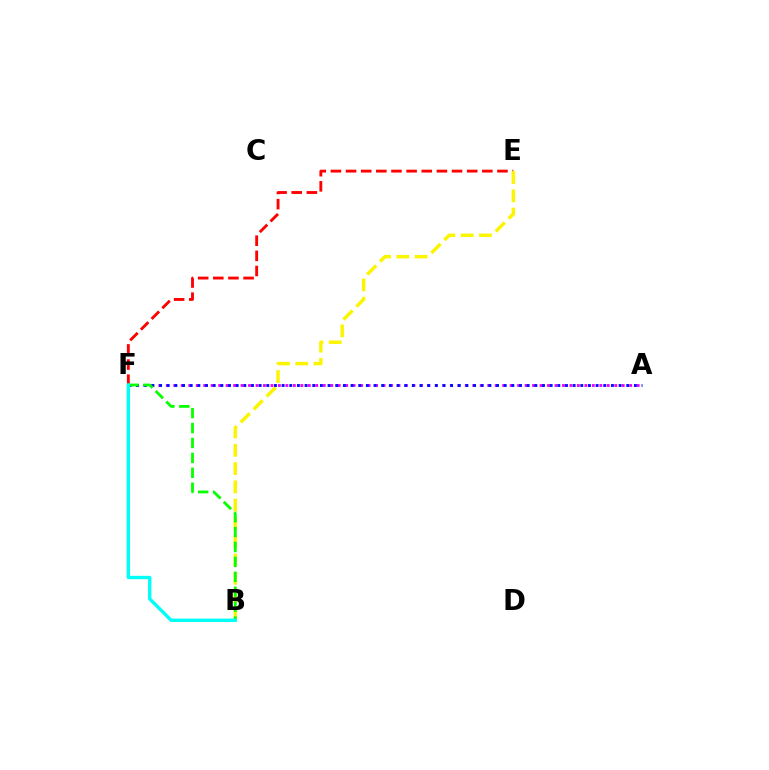{('E', 'F'): [{'color': '#ff0000', 'line_style': 'dashed', 'thickness': 2.06}], ('A', 'F'): [{'color': '#ee00ff', 'line_style': 'dotted', 'thickness': 2.03}, {'color': '#0010ff', 'line_style': 'dotted', 'thickness': 2.08}], ('B', 'E'): [{'color': '#fcf500', 'line_style': 'dashed', 'thickness': 2.49}], ('B', 'F'): [{'color': '#08ff00', 'line_style': 'dashed', 'thickness': 2.03}, {'color': '#00fff6', 'line_style': 'solid', 'thickness': 2.42}]}